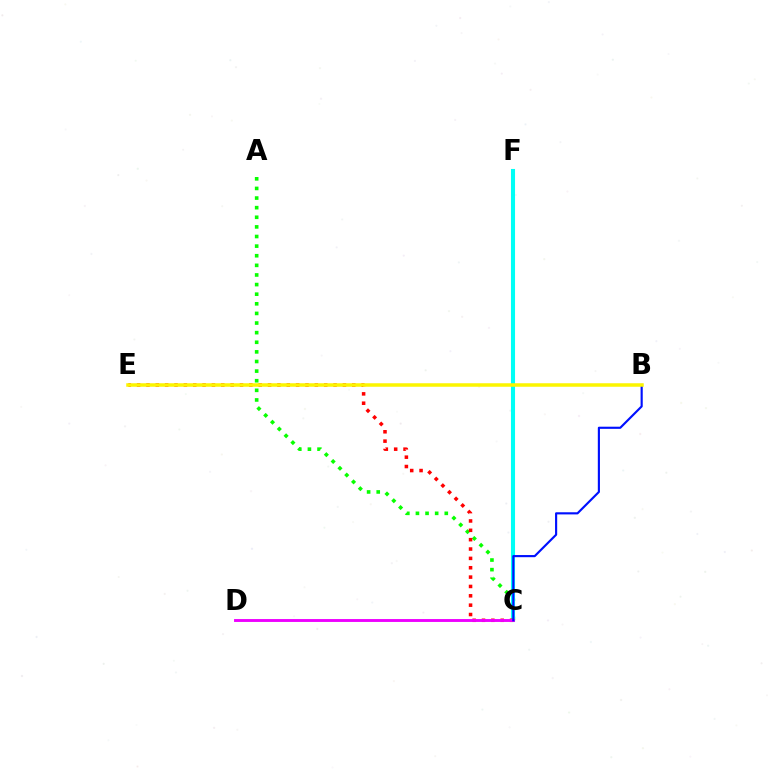{('A', 'C'): [{'color': '#08ff00', 'line_style': 'dotted', 'thickness': 2.61}], ('C', 'F'): [{'color': '#00fff6', 'line_style': 'solid', 'thickness': 2.94}], ('C', 'E'): [{'color': '#ff0000', 'line_style': 'dotted', 'thickness': 2.54}], ('C', 'D'): [{'color': '#ee00ff', 'line_style': 'solid', 'thickness': 2.08}], ('B', 'C'): [{'color': '#0010ff', 'line_style': 'solid', 'thickness': 1.54}], ('B', 'E'): [{'color': '#fcf500', 'line_style': 'solid', 'thickness': 2.52}]}